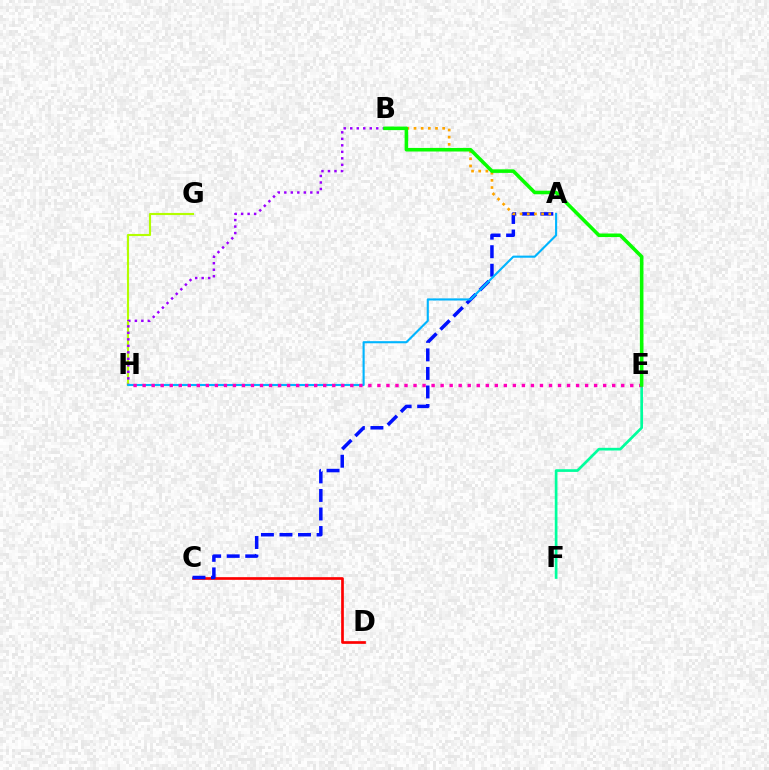{('C', 'D'): [{'color': '#ff0000', 'line_style': 'solid', 'thickness': 1.93}], ('E', 'F'): [{'color': '#00ff9d', 'line_style': 'solid', 'thickness': 1.94}], ('A', 'C'): [{'color': '#0010ff', 'line_style': 'dashed', 'thickness': 2.52}], ('G', 'H'): [{'color': '#b3ff00', 'line_style': 'solid', 'thickness': 1.54}], ('B', 'H'): [{'color': '#9b00ff', 'line_style': 'dotted', 'thickness': 1.77}], ('A', 'B'): [{'color': '#ffa500', 'line_style': 'dotted', 'thickness': 1.95}], ('A', 'H'): [{'color': '#00b5ff', 'line_style': 'solid', 'thickness': 1.52}], ('E', 'H'): [{'color': '#ff00bd', 'line_style': 'dotted', 'thickness': 2.45}], ('B', 'E'): [{'color': '#08ff00', 'line_style': 'solid', 'thickness': 2.57}]}